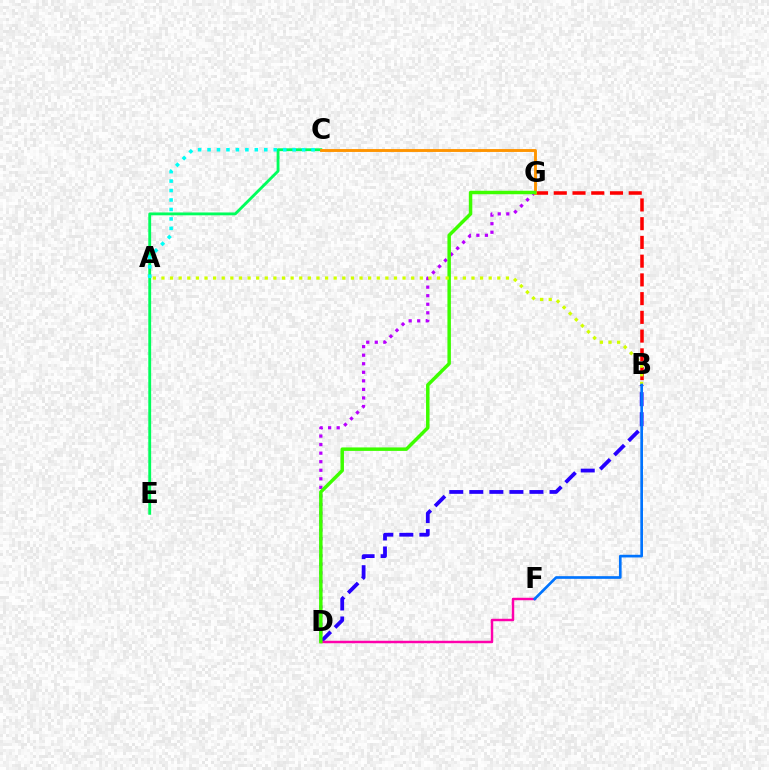{('D', 'G'): [{'color': '#b900ff', 'line_style': 'dotted', 'thickness': 2.32}, {'color': '#3dff00', 'line_style': 'solid', 'thickness': 2.5}], ('B', 'D'): [{'color': '#2500ff', 'line_style': 'dashed', 'thickness': 2.72}], ('B', 'G'): [{'color': '#ff0000', 'line_style': 'dashed', 'thickness': 2.55}], ('D', 'F'): [{'color': '#ff00ac', 'line_style': 'solid', 'thickness': 1.77}], ('C', 'E'): [{'color': '#00ff5c', 'line_style': 'solid', 'thickness': 2.05}], ('C', 'G'): [{'color': '#ff9400', 'line_style': 'solid', 'thickness': 2.08}], ('A', 'C'): [{'color': '#00fff6', 'line_style': 'dotted', 'thickness': 2.57}], ('A', 'B'): [{'color': '#d1ff00', 'line_style': 'dotted', 'thickness': 2.34}], ('B', 'F'): [{'color': '#0074ff', 'line_style': 'solid', 'thickness': 1.92}]}